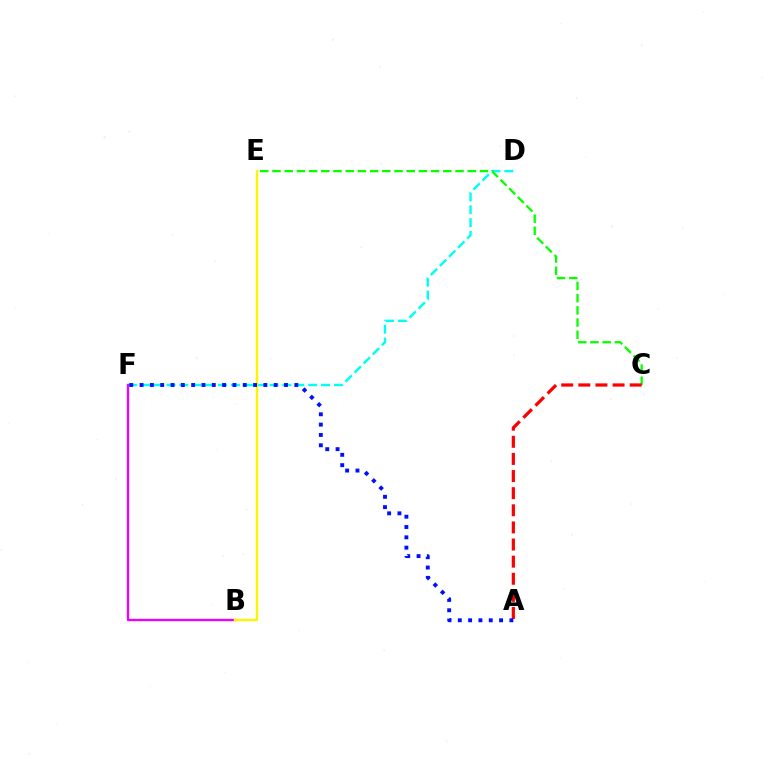{('D', 'F'): [{'color': '#00fff6', 'line_style': 'dashed', 'thickness': 1.75}], ('C', 'E'): [{'color': '#08ff00', 'line_style': 'dashed', 'thickness': 1.66}], ('B', 'F'): [{'color': '#ee00ff', 'line_style': 'solid', 'thickness': 1.67}], ('B', 'E'): [{'color': '#fcf500', 'line_style': 'solid', 'thickness': 1.72}], ('A', 'C'): [{'color': '#ff0000', 'line_style': 'dashed', 'thickness': 2.33}], ('A', 'F'): [{'color': '#0010ff', 'line_style': 'dotted', 'thickness': 2.8}]}